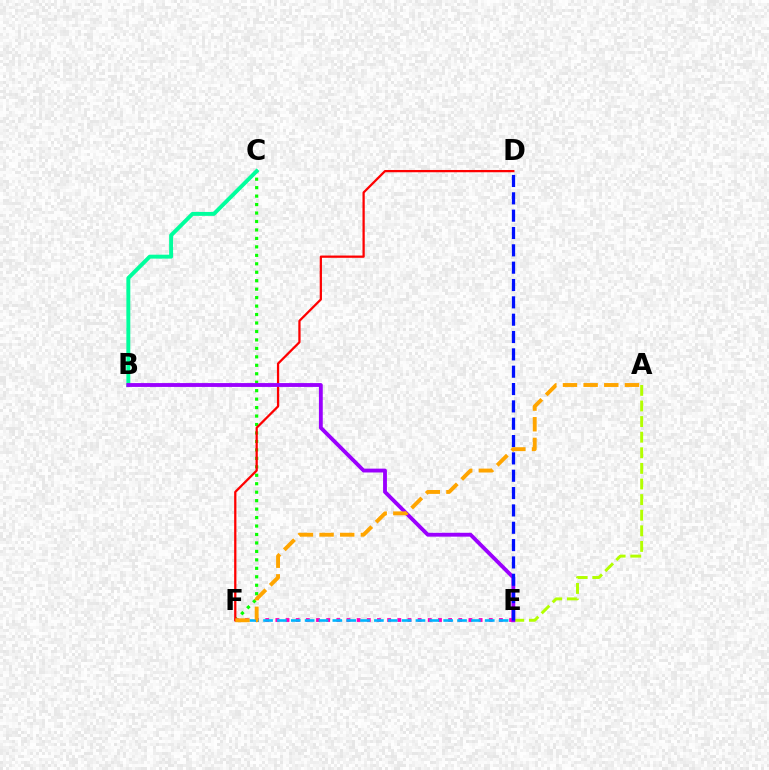{('C', 'F'): [{'color': '#08ff00', 'line_style': 'dotted', 'thickness': 2.3}], ('E', 'F'): [{'color': '#ff00bd', 'line_style': 'dotted', 'thickness': 2.76}, {'color': '#00b5ff', 'line_style': 'dashed', 'thickness': 1.88}], ('A', 'E'): [{'color': '#b3ff00', 'line_style': 'dashed', 'thickness': 2.12}], ('B', 'C'): [{'color': '#00ff9d', 'line_style': 'solid', 'thickness': 2.83}], ('D', 'F'): [{'color': '#ff0000', 'line_style': 'solid', 'thickness': 1.63}], ('B', 'E'): [{'color': '#9b00ff', 'line_style': 'solid', 'thickness': 2.77}], ('D', 'E'): [{'color': '#0010ff', 'line_style': 'dashed', 'thickness': 2.36}], ('A', 'F'): [{'color': '#ffa500', 'line_style': 'dashed', 'thickness': 2.81}]}